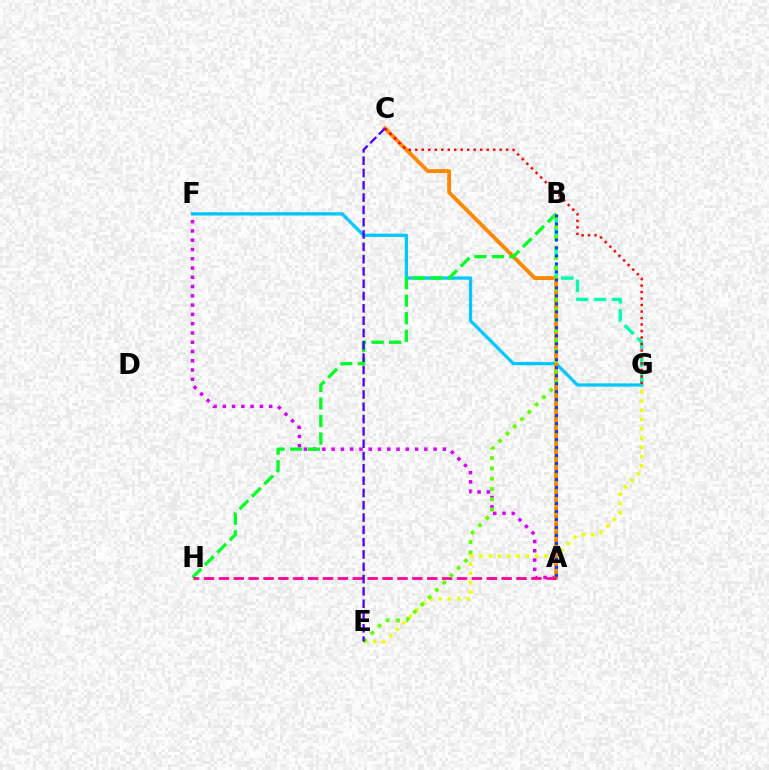{('F', 'G'): [{'color': '#00c7ff', 'line_style': 'solid', 'thickness': 2.37}], ('B', 'G'): [{'color': '#00ffaf', 'line_style': 'dashed', 'thickness': 2.45}], ('A', 'F'): [{'color': '#d600ff', 'line_style': 'dotted', 'thickness': 2.52}], ('E', 'G'): [{'color': '#eeff00', 'line_style': 'dotted', 'thickness': 2.52}], ('A', 'C'): [{'color': '#ff8800', 'line_style': 'solid', 'thickness': 2.8}], ('B', 'H'): [{'color': '#00ff27', 'line_style': 'dashed', 'thickness': 2.39}], ('A', 'H'): [{'color': '#ff00a0', 'line_style': 'dashed', 'thickness': 2.02}], ('B', 'E'): [{'color': '#66ff00', 'line_style': 'dotted', 'thickness': 2.8}], ('A', 'B'): [{'color': '#003fff', 'line_style': 'dotted', 'thickness': 2.17}], ('C', 'E'): [{'color': '#4f00ff', 'line_style': 'dashed', 'thickness': 1.67}], ('C', 'G'): [{'color': '#ff0000', 'line_style': 'dotted', 'thickness': 1.76}]}